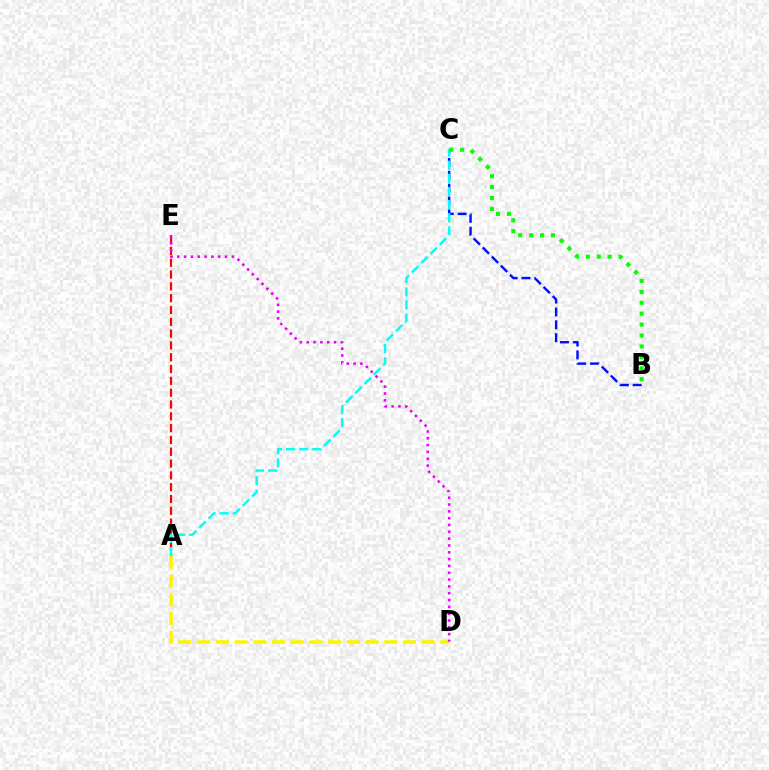{('A', 'E'): [{'color': '#ff0000', 'line_style': 'dashed', 'thickness': 1.6}], ('B', 'C'): [{'color': '#0010ff', 'line_style': 'dashed', 'thickness': 1.75}, {'color': '#08ff00', 'line_style': 'dotted', 'thickness': 2.97}], ('A', 'C'): [{'color': '#00fff6', 'line_style': 'dashed', 'thickness': 1.78}], ('A', 'D'): [{'color': '#fcf500', 'line_style': 'dashed', 'thickness': 2.54}], ('D', 'E'): [{'color': '#ee00ff', 'line_style': 'dotted', 'thickness': 1.85}]}